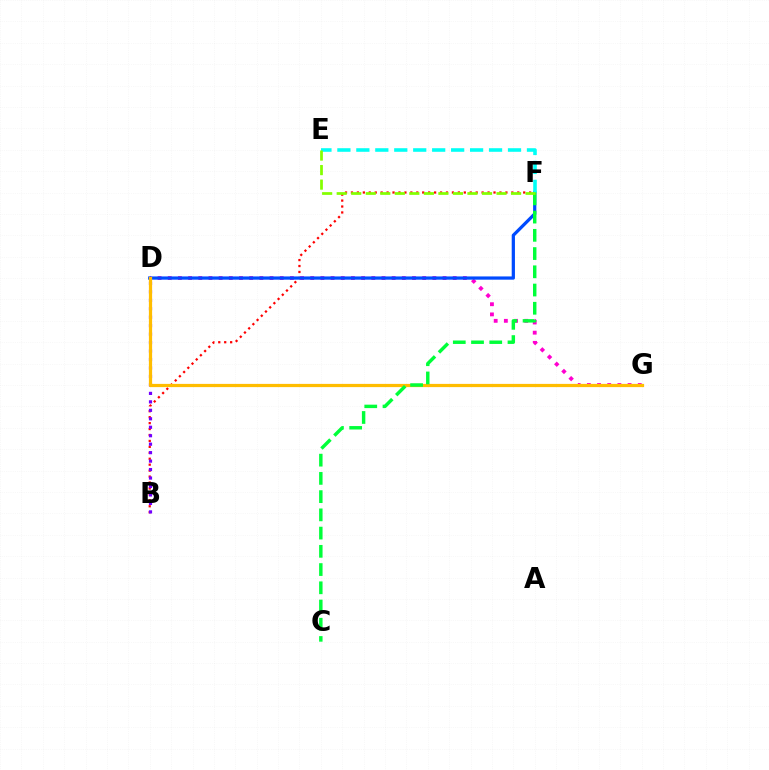{('B', 'F'): [{'color': '#ff0000', 'line_style': 'dotted', 'thickness': 1.61}], ('D', 'G'): [{'color': '#ff00cf', 'line_style': 'dotted', 'thickness': 2.76}, {'color': '#ffbd00', 'line_style': 'solid', 'thickness': 2.32}], ('D', 'F'): [{'color': '#004bff', 'line_style': 'solid', 'thickness': 2.33}], ('B', 'D'): [{'color': '#7200ff', 'line_style': 'dotted', 'thickness': 2.3}], ('E', 'F'): [{'color': '#00fff6', 'line_style': 'dashed', 'thickness': 2.58}, {'color': '#84ff00', 'line_style': 'dashed', 'thickness': 1.97}], ('C', 'F'): [{'color': '#00ff39', 'line_style': 'dashed', 'thickness': 2.48}]}